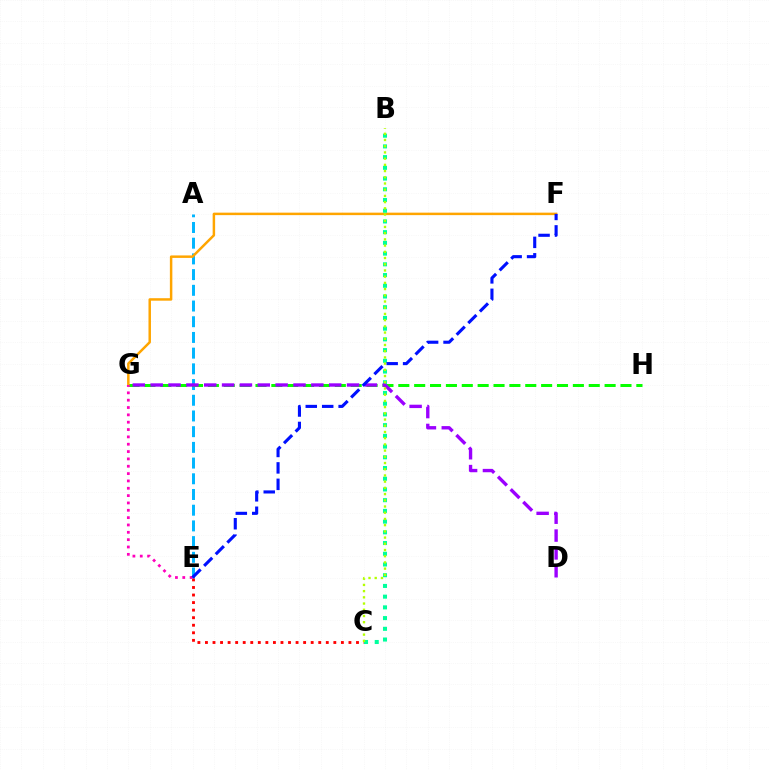{('A', 'E'): [{'color': '#00b5ff', 'line_style': 'dashed', 'thickness': 2.13}], ('G', 'H'): [{'color': '#08ff00', 'line_style': 'dashed', 'thickness': 2.16}], ('C', 'E'): [{'color': '#ff0000', 'line_style': 'dotted', 'thickness': 2.05}], ('F', 'G'): [{'color': '#ffa500', 'line_style': 'solid', 'thickness': 1.79}], ('E', 'G'): [{'color': '#ff00bd', 'line_style': 'dotted', 'thickness': 1.99}], ('B', 'C'): [{'color': '#00ff9d', 'line_style': 'dotted', 'thickness': 2.91}, {'color': '#b3ff00', 'line_style': 'dotted', 'thickness': 1.69}], ('D', 'G'): [{'color': '#9b00ff', 'line_style': 'dashed', 'thickness': 2.43}], ('E', 'F'): [{'color': '#0010ff', 'line_style': 'dashed', 'thickness': 2.23}]}